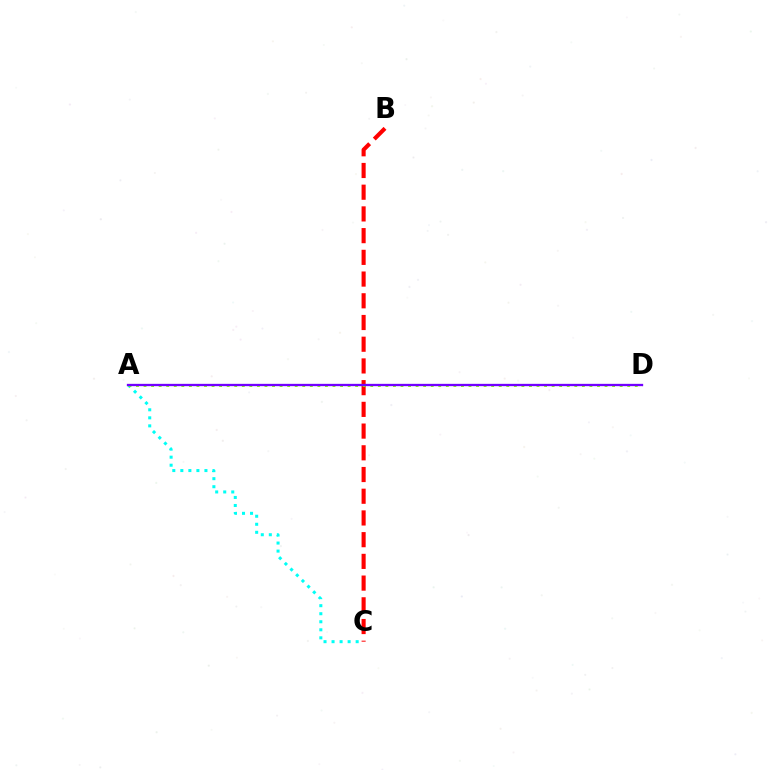{('A', 'C'): [{'color': '#00fff6', 'line_style': 'dotted', 'thickness': 2.18}], ('B', 'C'): [{'color': '#ff0000', 'line_style': 'dashed', 'thickness': 2.95}], ('A', 'D'): [{'color': '#84ff00', 'line_style': 'dotted', 'thickness': 2.05}, {'color': '#7200ff', 'line_style': 'solid', 'thickness': 1.66}]}